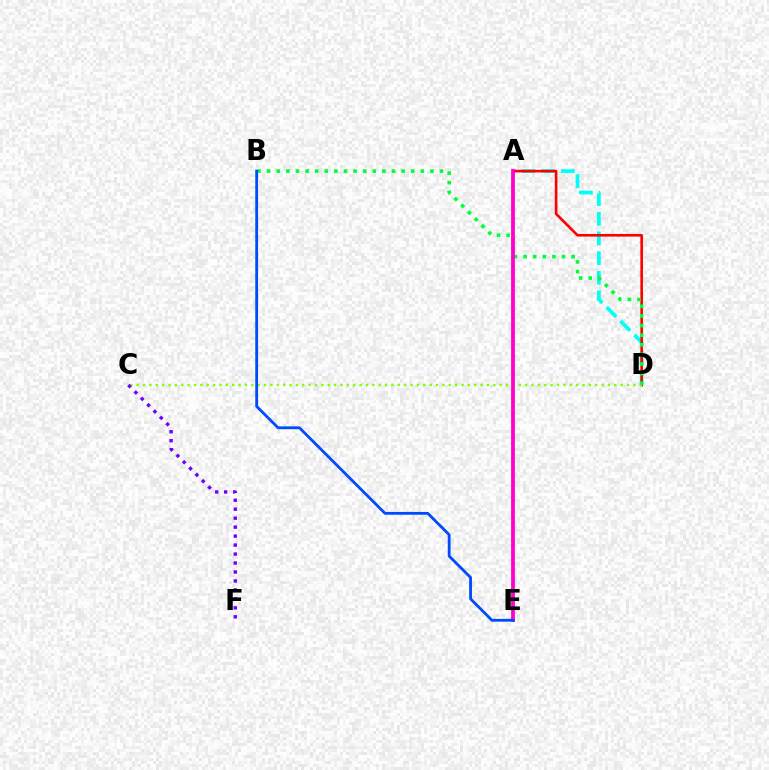{('A', 'D'): [{'color': '#00fff6', 'line_style': 'dashed', 'thickness': 2.67}, {'color': '#ff0000', 'line_style': 'solid', 'thickness': 1.89}], ('C', 'D'): [{'color': '#84ff00', 'line_style': 'dotted', 'thickness': 1.73}], ('B', 'D'): [{'color': '#00ff39', 'line_style': 'dotted', 'thickness': 2.61}], ('A', 'E'): [{'color': '#ffbd00', 'line_style': 'dotted', 'thickness': 1.64}, {'color': '#ff00cf', 'line_style': 'solid', 'thickness': 2.71}], ('B', 'E'): [{'color': '#004bff', 'line_style': 'solid', 'thickness': 2.02}], ('C', 'F'): [{'color': '#7200ff', 'line_style': 'dotted', 'thickness': 2.44}]}